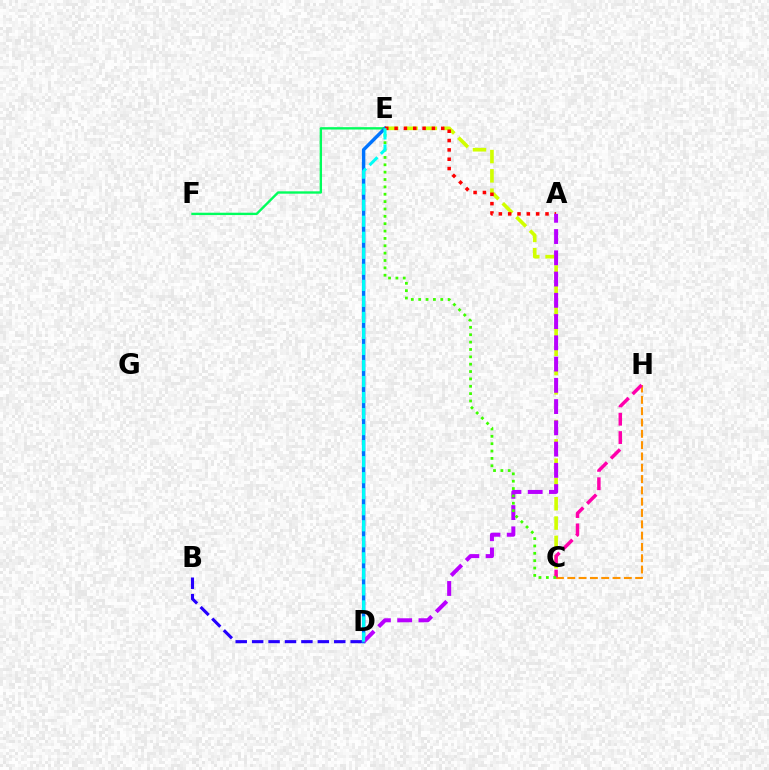{('C', 'E'): [{'color': '#d1ff00', 'line_style': 'dashed', 'thickness': 2.62}, {'color': '#3dff00', 'line_style': 'dotted', 'thickness': 2.0}], ('C', 'H'): [{'color': '#ff9400', 'line_style': 'dashed', 'thickness': 1.54}, {'color': '#ff00ac', 'line_style': 'dashed', 'thickness': 2.49}], ('B', 'D'): [{'color': '#2500ff', 'line_style': 'dashed', 'thickness': 2.23}], ('E', 'F'): [{'color': '#00ff5c', 'line_style': 'solid', 'thickness': 1.7}], ('D', 'E'): [{'color': '#0074ff', 'line_style': 'solid', 'thickness': 2.47}, {'color': '#00fff6', 'line_style': 'dashed', 'thickness': 2.18}], ('A', 'E'): [{'color': '#ff0000', 'line_style': 'dotted', 'thickness': 2.54}], ('A', 'D'): [{'color': '#b900ff', 'line_style': 'dashed', 'thickness': 2.89}]}